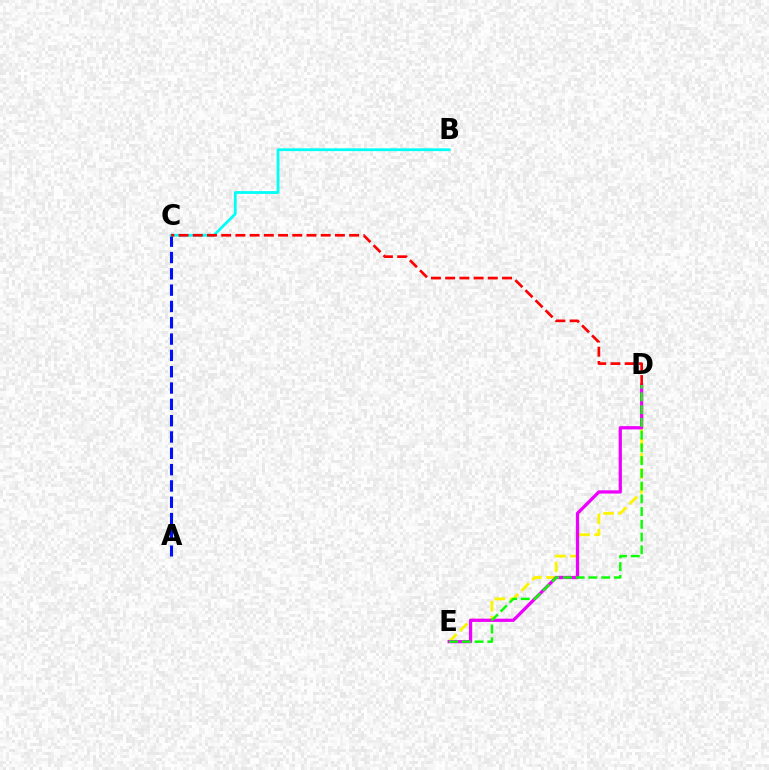{('D', 'E'): [{'color': '#fcf500', 'line_style': 'dashed', 'thickness': 2.06}, {'color': '#ee00ff', 'line_style': 'solid', 'thickness': 2.34}, {'color': '#08ff00', 'line_style': 'dashed', 'thickness': 1.73}], ('A', 'C'): [{'color': '#0010ff', 'line_style': 'dashed', 'thickness': 2.22}], ('B', 'C'): [{'color': '#00fff6', 'line_style': 'solid', 'thickness': 2.01}], ('C', 'D'): [{'color': '#ff0000', 'line_style': 'dashed', 'thickness': 1.93}]}